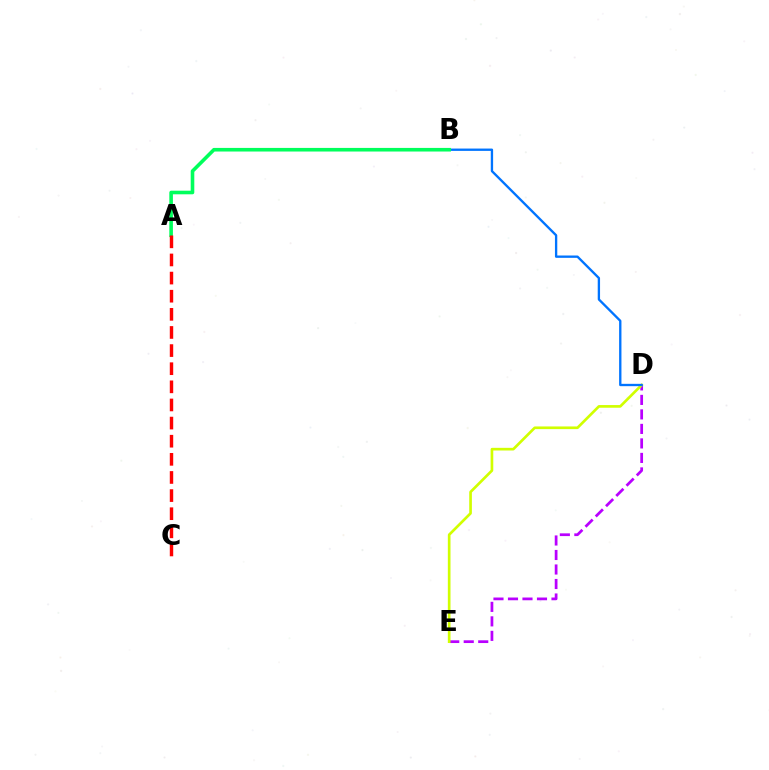{('D', 'E'): [{'color': '#b900ff', 'line_style': 'dashed', 'thickness': 1.97}, {'color': '#d1ff00', 'line_style': 'solid', 'thickness': 1.92}], ('B', 'D'): [{'color': '#0074ff', 'line_style': 'solid', 'thickness': 1.68}], ('A', 'B'): [{'color': '#00ff5c', 'line_style': 'solid', 'thickness': 2.6}], ('A', 'C'): [{'color': '#ff0000', 'line_style': 'dashed', 'thickness': 2.46}]}